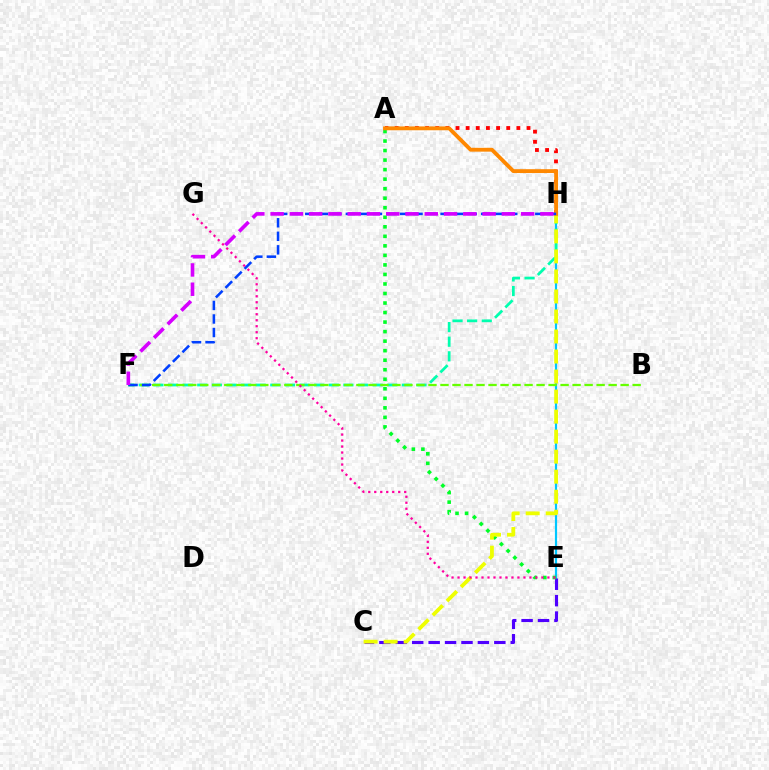{('E', 'H'): [{'color': '#00c7ff', 'line_style': 'solid', 'thickness': 1.57}], ('F', 'H'): [{'color': '#00ffaf', 'line_style': 'dashed', 'thickness': 1.99}, {'color': '#003fff', 'line_style': 'dashed', 'thickness': 1.84}, {'color': '#d600ff', 'line_style': 'dashed', 'thickness': 2.62}], ('B', 'F'): [{'color': '#66ff00', 'line_style': 'dashed', 'thickness': 1.63}], ('A', 'H'): [{'color': '#ff0000', 'line_style': 'dotted', 'thickness': 2.76}, {'color': '#ff8800', 'line_style': 'solid', 'thickness': 2.77}], ('C', 'E'): [{'color': '#4f00ff', 'line_style': 'dashed', 'thickness': 2.23}], ('A', 'E'): [{'color': '#00ff27', 'line_style': 'dotted', 'thickness': 2.59}], ('C', 'H'): [{'color': '#eeff00', 'line_style': 'dashed', 'thickness': 2.72}], ('E', 'G'): [{'color': '#ff00a0', 'line_style': 'dotted', 'thickness': 1.63}]}